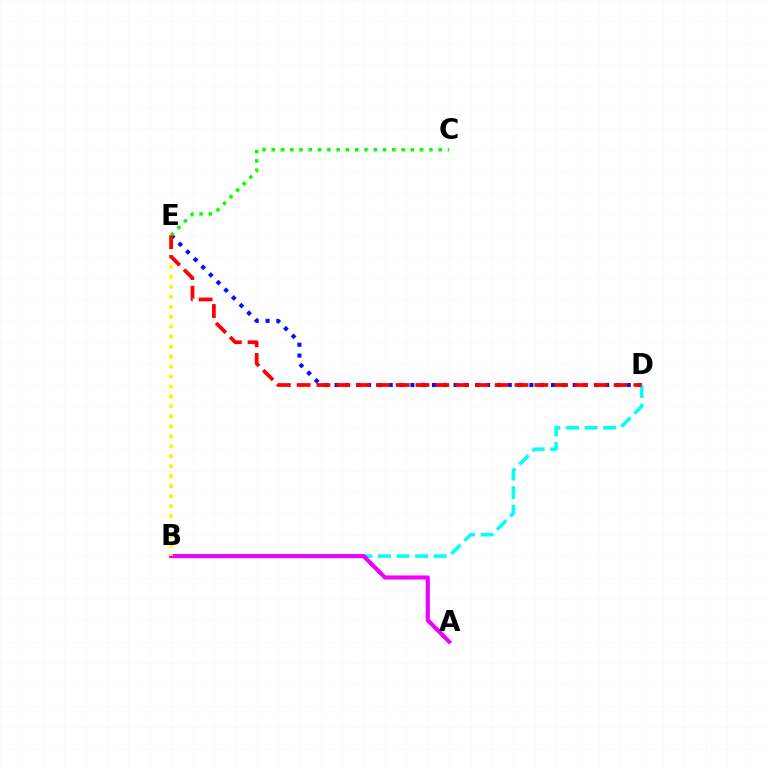{('D', 'E'): [{'color': '#0010ff', 'line_style': 'dotted', 'thickness': 2.94}, {'color': '#ff0000', 'line_style': 'dashed', 'thickness': 2.69}], ('C', 'E'): [{'color': '#08ff00', 'line_style': 'dotted', 'thickness': 2.52}], ('B', 'D'): [{'color': '#00fff6', 'line_style': 'dashed', 'thickness': 2.53}], ('A', 'B'): [{'color': '#ee00ff', 'line_style': 'solid', 'thickness': 2.98}], ('B', 'E'): [{'color': '#fcf500', 'line_style': 'dotted', 'thickness': 2.71}]}